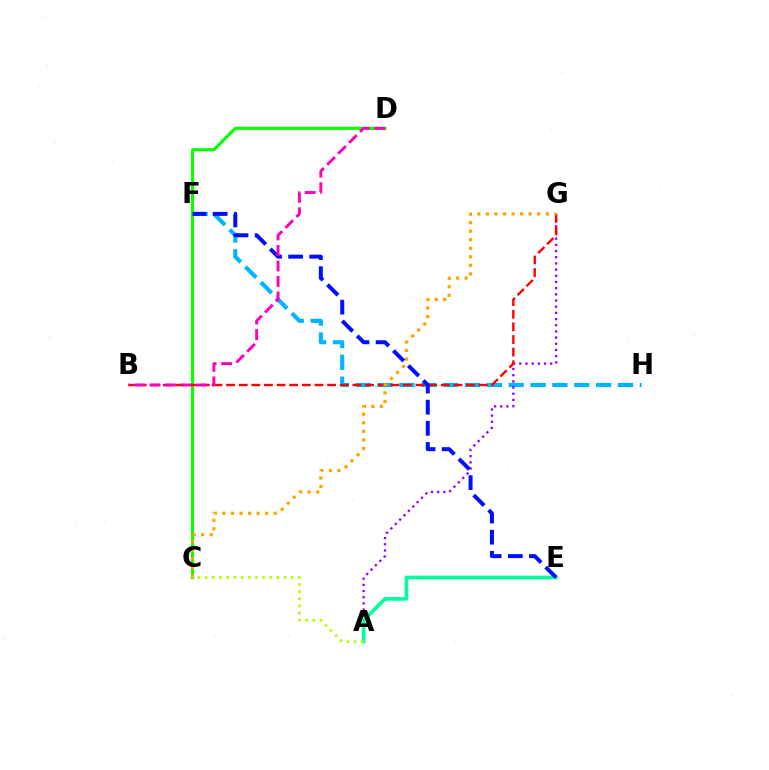{('F', 'H'): [{'color': '#00b5ff', 'line_style': 'dashed', 'thickness': 2.97}], ('C', 'D'): [{'color': '#08ff00', 'line_style': 'solid', 'thickness': 2.25}], ('A', 'G'): [{'color': '#9b00ff', 'line_style': 'dotted', 'thickness': 1.68}], ('A', 'E'): [{'color': '#00ff9d', 'line_style': 'solid', 'thickness': 2.61}], ('B', 'G'): [{'color': '#ff0000', 'line_style': 'dashed', 'thickness': 1.72}], ('C', 'G'): [{'color': '#ffa500', 'line_style': 'dotted', 'thickness': 2.32}], ('A', 'C'): [{'color': '#b3ff00', 'line_style': 'dotted', 'thickness': 1.95}], ('E', 'F'): [{'color': '#0010ff', 'line_style': 'dashed', 'thickness': 2.87}], ('B', 'D'): [{'color': '#ff00bd', 'line_style': 'dashed', 'thickness': 2.11}]}